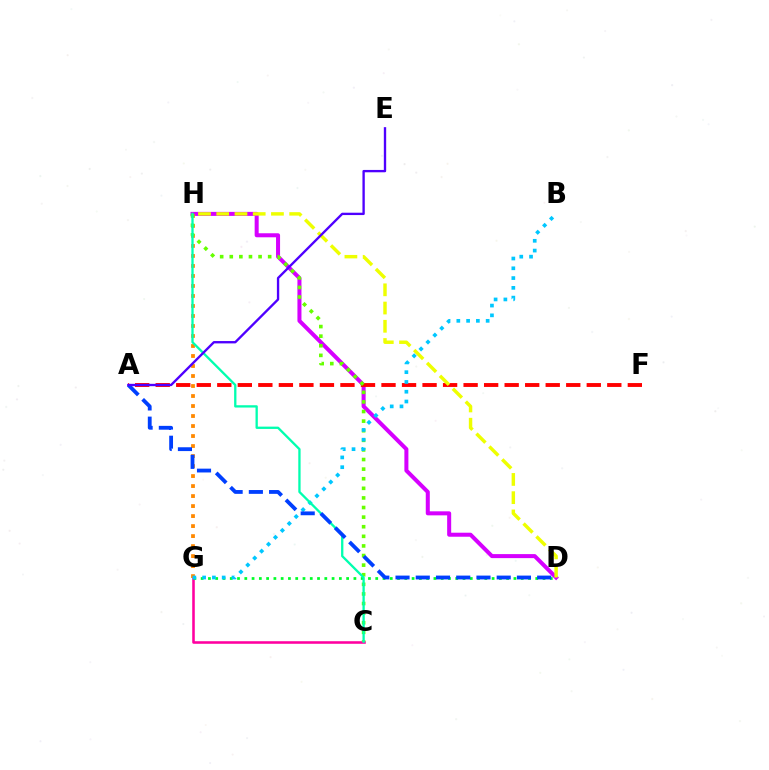{('C', 'G'): [{'color': '#ff00a0', 'line_style': 'solid', 'thickness': 1.85}], ('D', 'H'): [{'color': '#d600ff', 'line_style': 'solid', 'thickness': 2.9}, {'color': '#eeff00', 'line_style': 'dashed', 'thickness': 2.48}], ('G', 'H'): [{'color': '#ff8800', 'line_style': 'dotted', 'thickness': 2.72}], ('A', 'F'): [{'color': '#ff0000', 'line_style': 'dashed', 'thickness': 2.79}], ('C', 'H'): [{'color': '#66ff00', 'line_style': 'dotted', 'thickness': 2.61}, {'color': '#00ffaf', 'line_style': 'solid', 'thickness': 1.66}], ('D', 'G'): [{'color': '#00ff27', 'line_style': 'dotted', 'thickness': 1.98}], ('B', 'G'): [{'color': '#00c7ff', 'line_style': 'dotted', 'thickness': 2.66}], ('A', 'D'): [{'color': '#003fff', 'line_style': 'dashed', 'thickness': 2.75}], ('A', 'E'): [{'color': '#4f00ff', 'line_style': 'solid', 'thickness': 1.69}]}